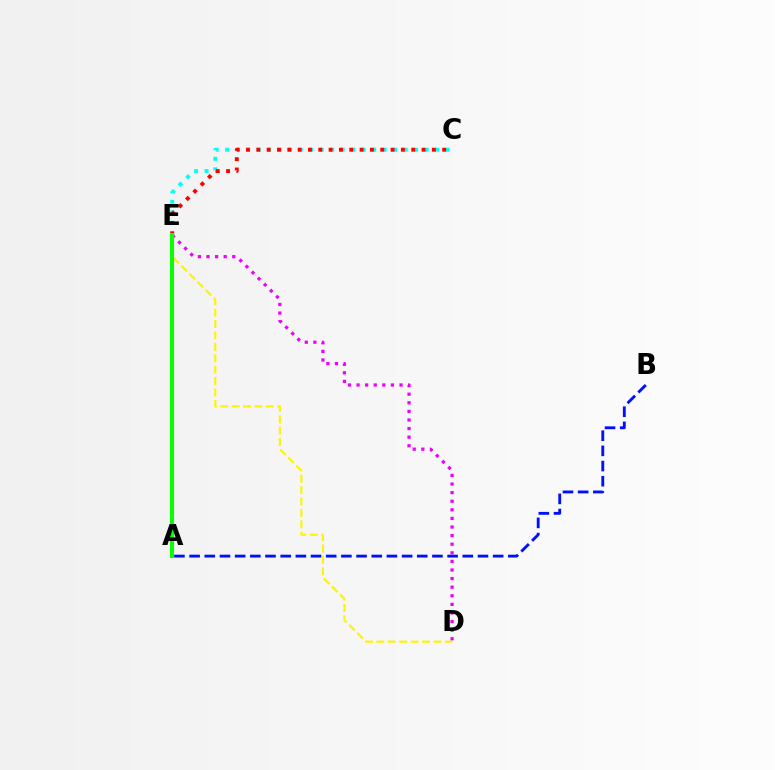{('A', 'B'): [{'color': '#0010ff', 'line_style': 'dashed', 'thickness': 2.06}], ('C', 'E'): [{'color': '#00fff6', 'line_style': 'dotted', 'thickness': 2.85}, {'color': '#ff0000', 'line_style': 'dotted', 'thickness': 2.81}], ('D', 'E'): [{'color': '#fcf500', 'line_style': 'dashed', 'thickness': 1.55}, {'color': '#ee00ff', 'line_style': 'dotted', 'thickness': 2.34}], ('A', 'E'): [{'color': '#08ff00', 'line_style': 'solid', 'thickness': 2.91}]}